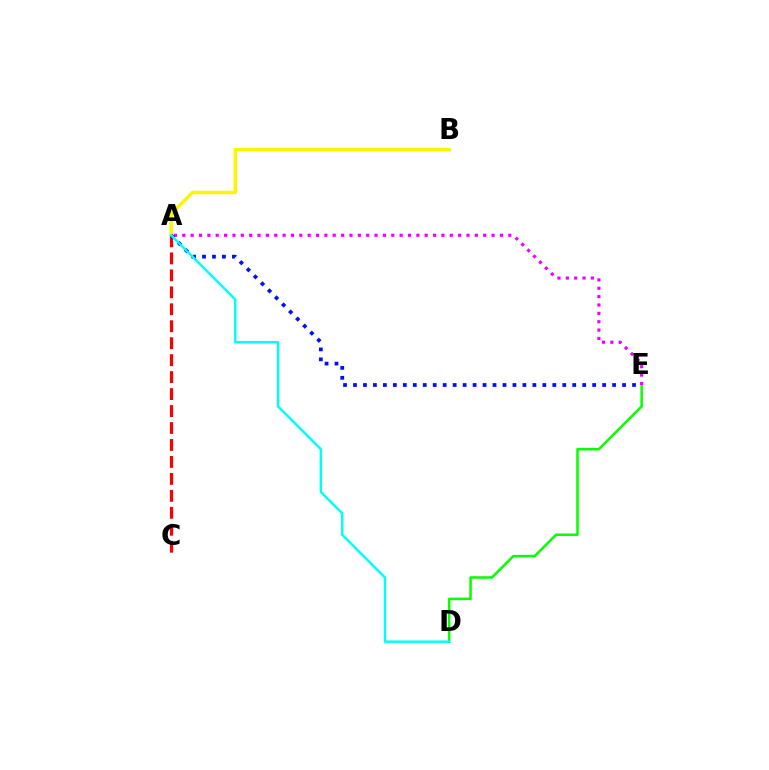{('D', 'E'): [{'color': '#08ff00', 'line_style': 'solid', 'thickness': 1.82}], ('A', 'E'): [{'color': '#ee00ff', 'line_style': 'dotted', 'thickness': 2.27}, {'color': '#0010ff', 'line_style': 'dotted', 'thickness': 2.71}], ('A', 'C'): [{'color': '#ff0000', 'line_style': 'dashed', 'thickness': 2.3}], ('A', 'B'): [{'color': '#fcf500', 'line_style': 'solid', 'thickness': 2.52}], ('A', 'D'): [{'color': '#00fff6', 'line_style': 'solid', 'thickness': 1.77}]}